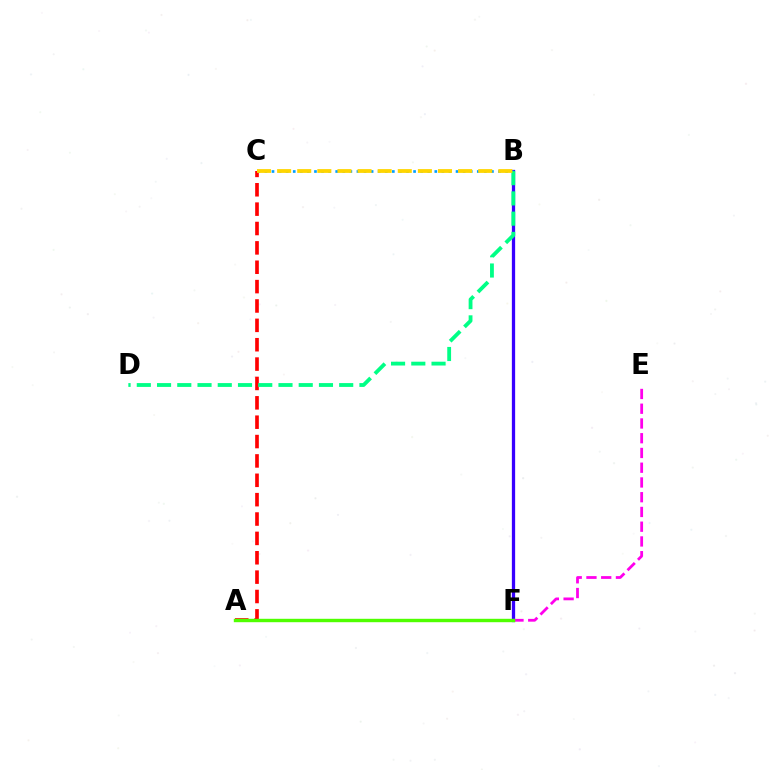{('B', 'F'): [{'color': '#3700ff', 'line_style': 'solid', 'thickness': 2.36}], ('A', 'C'): [{'color': '#ff0000', 'line_style': 'dashed', 'thickness': 2.63}], ('B', 'C'): [{'color': '#009eff', 'line_style': 'dotted', 'thickness': 1.92}, {'color': '#ffd500', 'line_style': 'dashed', 'thickness': 2.73}], ('B', 'D'): [{'color': '#00ff86', 'line_style': 'dashed', 'thickness': 2.75}], ('E', 'F'): [{'color': '#ff00ed', 'line_style': 'dashed', 'thickness': 2.0}], ('A', 'F'): [{'color': '#4fff00', 'line_style': 'solid', 'thickness': 2.45}]}